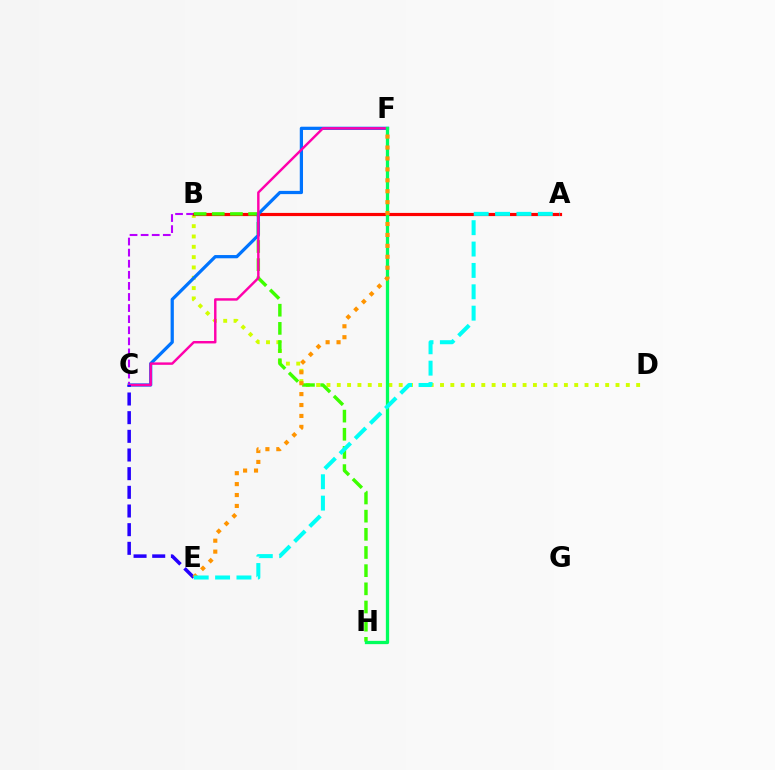{('B', 'D'): [{'color': '#d1ff00', 'line_style': 'dotted', 'thickness': 2.8}], ('B', 'C'): [{'color': '#b900ff', 'line_style': 'dashed', 'thickness': 1.51}], ('A', 'B'): [{'color': '#ff0000', 'line_style': 'solid', 'thickness': 2.29}], ('B', 'H'): [{'color': '#3dff00', 'line_style': 'dashed', 'thickness': 2.47}], ('C', 'F'): [{'color': '#0074ff', 'line_style': 'solid', 'thickness': 2.33}, {'color': '#ff00ac', 'line_style': 'solid', 'thickness': 1.75}], ('F', 'H'): [{'color': '#00ff5c', 'line_style': 'solid', 'thickness': 2.36}], ('C', 'E'): [{'color': '#2500ff', 'line_style': 'dashed', 'thickness': 2.54}], ('E', 'F'): [{'color': '#ff9400', 'line_style': 'dotted', 'thickness': 2.97}], ('A', 'E'): [{'color': '#00fff6', 'line_style': 'dashed', 'thickness': 2.9}]}